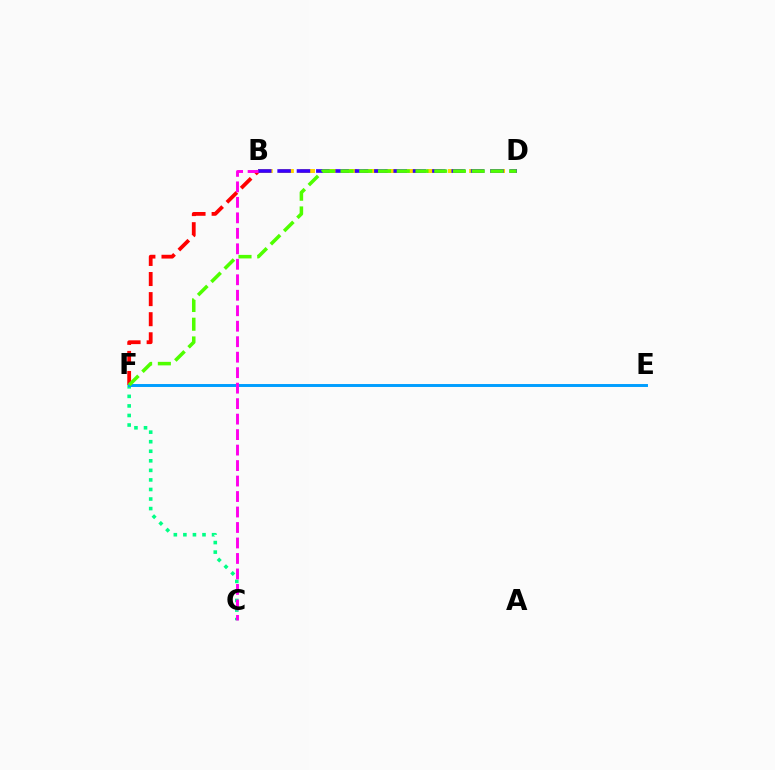{('C', 'F'): [{'color': '#00ff86', 'line_style': 'dotted', 'thickness': 2.6}], ('B', 'D'): [{'color': '#ffd500', 'line_style': 'dashed', 'thickness': 2.87}, {'color': '#3700ff', 'line_style': 'dashed', 'thickness': 2.63}], ('B', 'F'): [{'color': '#ff0000', 'line_style': 'dashed', 'thickness': 2.73}], ('E', 'F'): [{'color': '#009eff', 'line_style': 'solid', 'thickness': 2.11}], ('B', 'C'): [{'color': '#ff00ed', 'line_style': 'dashed', 'thickness': 2.1}], ('D', 'F'): [{'color': '#4fff00', 'line_style': 'dashed', 'thickness': 2.55}]}